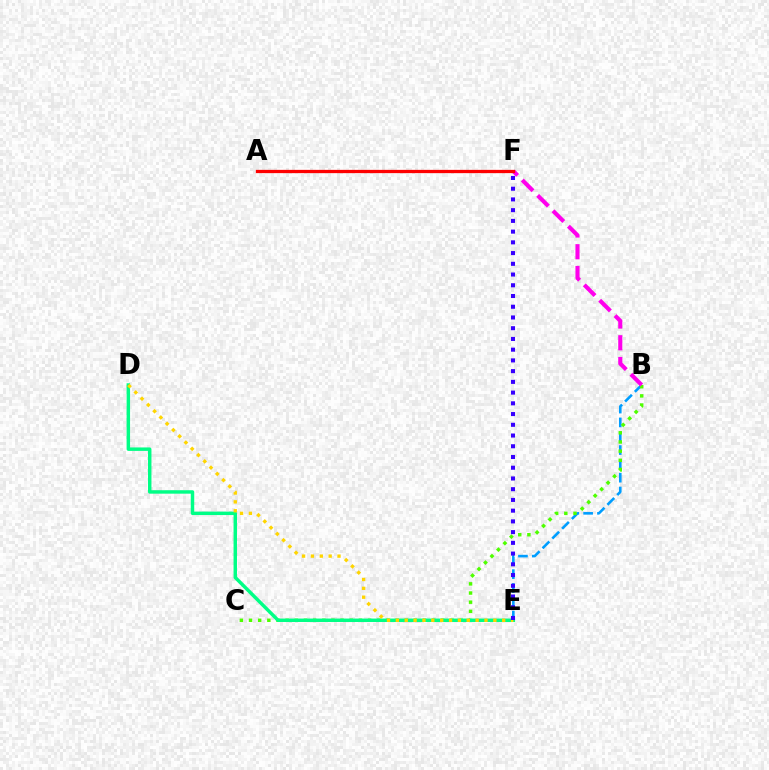{('B', 'E'): [{'color': '#009eff', 'line_style': 'dashed', 'thickness': 1.88}], ('B', 'C'): [{'color': '#4fff00', 'line_style': 'dotted', 'thickness': 2.49}], ('B', 'F'): [{'color': '#ff00ed', 'line_style': 'dashed', 'thickness': 2.95}], ('A', 'F'): [{'color': '#ff0000', 'line_style': 'solid', 'thickness': 2.36}], ('D', 'E'): [{'color': '#00ff86', 'line_style': 'solid', 'thickness': 2.49}, {'color': '#ffd500', 'line_style': 'dotted', 'thickness': 2.41}], ('E', 'F'): [{'color': '#3700ff', 'line_style': 'dotted', 'thickness': 2.92}]}